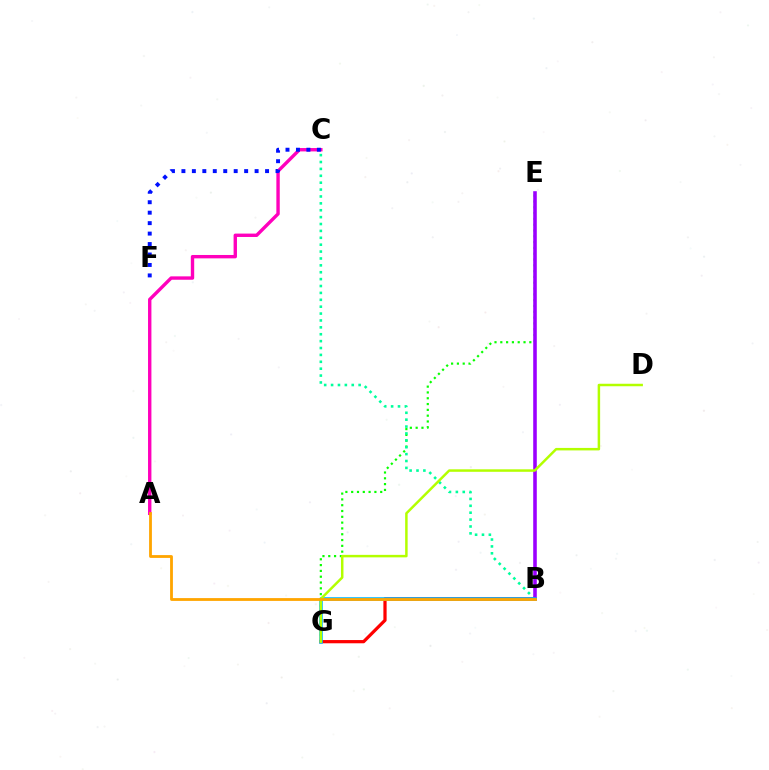{('E', 'G'): [{'color': '#08ff00', 'line_style': 'dotted', 'thickness': 1.58}], ('B', 'G'): [{'color': '#ff0000', 'line_style': 'solid', 'thickness': 2.33}, {'color': '#00b5ff', 'line_style': 'solid', 'thickness': 2.57}], ('B', 'C'): [{'color': '#00ff9d', 'line_style': 'dotted', 'thickness': 1.87}], ('A', 'C'): [{'color': '#ff00bd', 'line_style': 'solid', 'thickness': 2.44}], ('C', 'F'): [{'color': '#0010ff', 'line_style': 'dotted', 'thickness': 2.84}], ('B', 'E'): [{'color': '#9b00ff', 'line_style': 'solid', 'thickness': 2.58}], ('D', 'G'): [{'color': '#b3ff00', 'line_style': 'solid', 'thickness': 1.79}], ('A', 'B'): [{'color': '#ffa500', 'line_style': 'solid', 'thickness': 2.02}]}